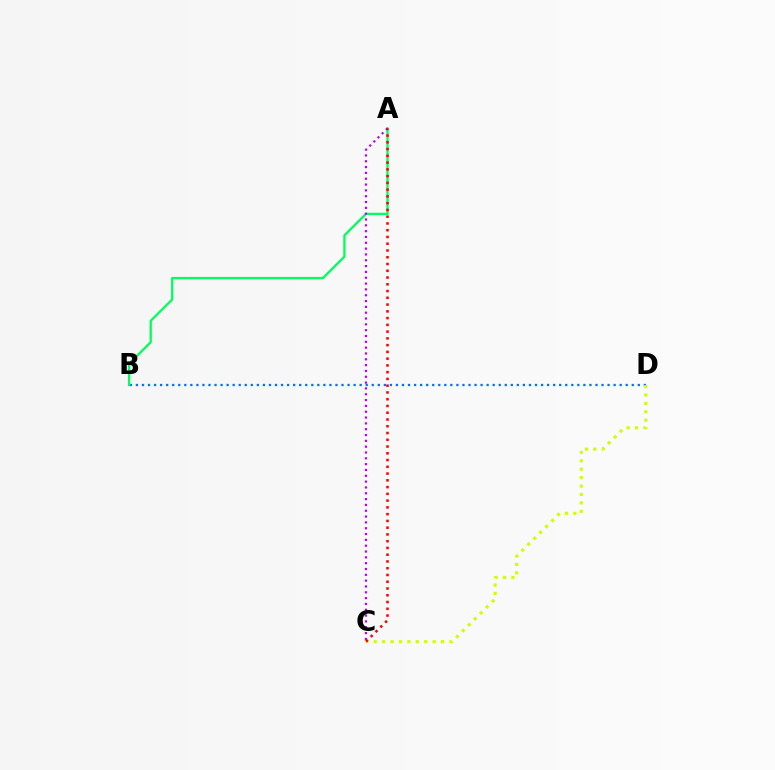{('B', 'D'): [{'color': '#0074ff', 'line_style': 'dotted', 'thickness': 1.64}], ('A', 'B'): [{'color': '#00ff5c', 'line_style': 'solid', 'thickness': 1.65}], ('C', 'D'): [{'color': '#d1ff00', 'line_style': 'dotted', 'thickness': 2.29}], ('A', 'C'): [{'color': '#b900ff', 'line_style': 'dotted', 'thickness': 1.58}, {'color': '#ff0000', 'line_style': 'dotted', 'thickness': 1.84}]}